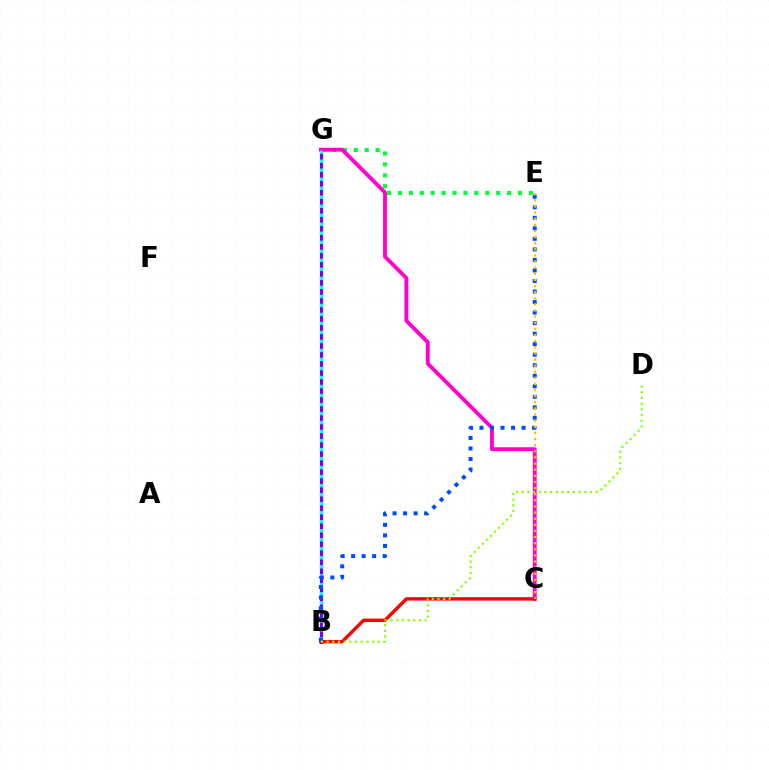{('B', 'G'): [{'color': '#7200ff', 'line_style': 'solid', 'thickness': 2.26}, {'color': '#00fff6', 'line_style': 'dotted', 'thickness': 2.45}], ('E', 'G'): [{'color': '#00ff39', 'line_style': 'dotted', 'thickness': 2.96}], ('C', 'G'): [{'color': '#ff00cf', 'line_style': 'solid', 'thickness': 2.76}], ('B', 'C'): [{'color': '#ff0000', 'line_style': 'solid', 'thickness': 2.44}], ('B', 'E'): [{'color': '#004bff', 'line_style': 'dotted', 'thickness': 2.86}], ('C', 'E'): [{'color': '#ffbd00', 'line_style': 'dotted', 'thickness': 1.66}], ('B', 'D'): [{'color': '#84ff00', 'line_style': 'dotted', 'thickness': 1.55}]}